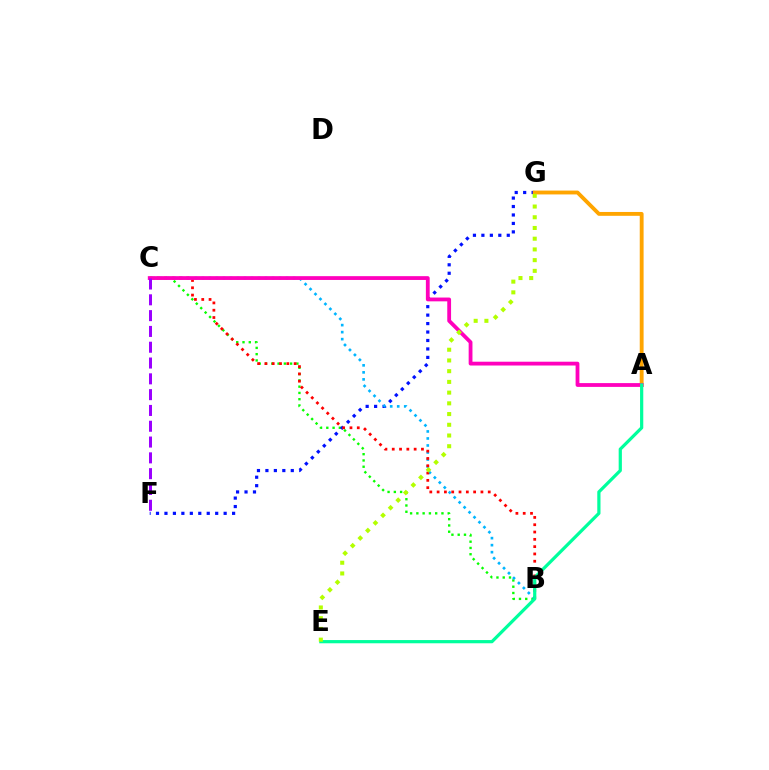{('B', 'C'): [{'color': '#08ff00', 'line_style': 'dotted', 'thickness': 1.7}, {'color': '#00b5ff', 'line_style': 'dotted', 'thickness': 1.91}, {'color': '#ff0000', 'line_style': 'dotted', 'thickness': 1.98}], ('F', 'G'): [{'color': '#0010ff', 'line_style': 'dotted', 'thickness': 2.3}], ('A', 'G'): [{'color': '#ffa500', 'line_style': 'solid', 'thickness': 2.77}], ('A', 'C'): [{'color': '#ff00bd', 'line_style': 'solid', 'thickness': 2.74}], ('A', 'E'): [{'color': '#00ff9d', 'line_style': 'solid', 'thickness': 2.31}], ('C', 'F'): [{'color': '#9b00ff', 'line_style': 'dashed', 'thickness': 2.15}], ('E', 'G'): [{'color': '#b3ff00', 'line_style': 'dotted', 'thickness': 2.91}]}